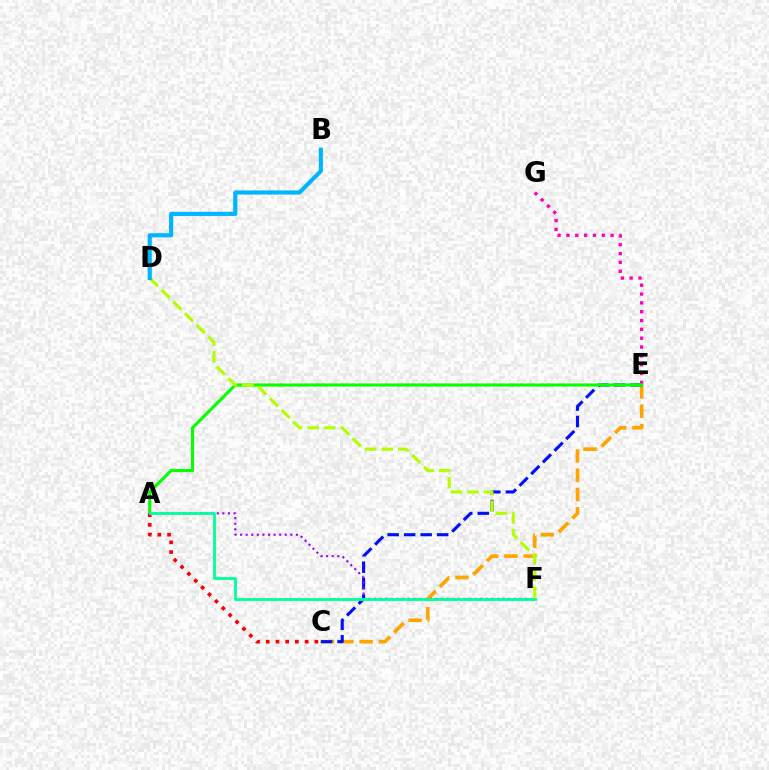{('C', 'E'): [{'color': '#ffa500', 'line_style': 'dashed', 'thickness': 2.62}, {'color': '#0010ff', 'line_style': 'dashed', 'thickness': 2.24}], ('E', 'G'): [{'color': '#ff00bd', 'line_style': 'dotted', 'thickness': 2.4}], ('A', 'F'): [{'color': '#9b00ff', 'line_style': 'dotted', 'thickness': 1.52}, {'color': '#00ff9d', 'line_style': 'solid', 'thickness': 2.02}], ('A', 'E'): [{'color': '#08ff00', 'line_style': 'solid', 'thickness': 2.26}], ('A', 'C'): [{'color': '#ff0000', 'line_style': 'dotted', 'thickness': 2.64}], ('D', 'F'): [{'color': '#b3ff00', 'line_style': 'dashed', 'thickness': 2.25}], ('B', 'D'): [{'color': '#00b5ff', 'line_style': 'solid', 'thickness': 2.99}]}